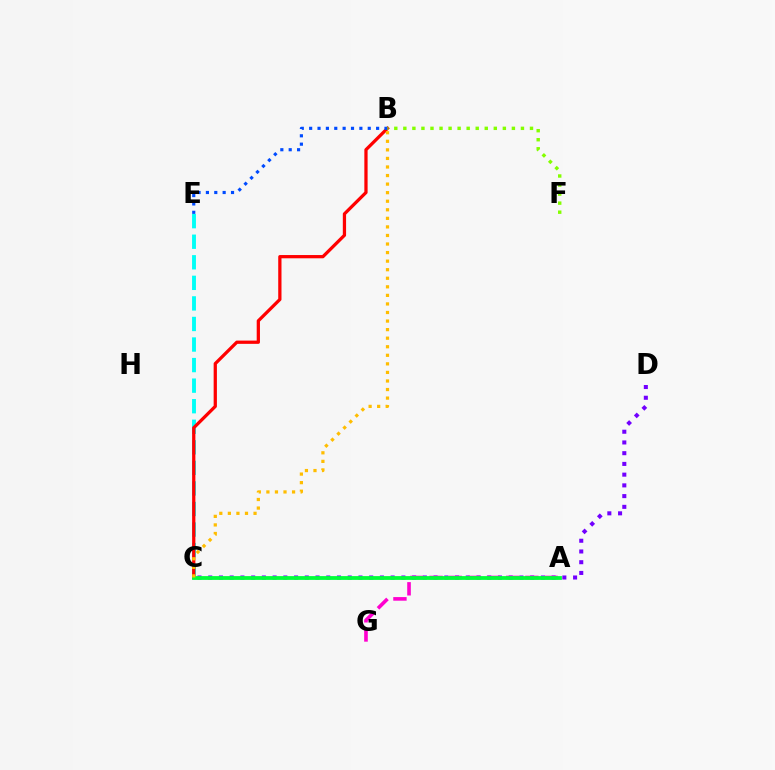{('C', 'E'): [{'color': '#00fff6', 'line_style': 'dashed', 'thickness': 2.79}], ('B', 'C'): [{'color': '#ff0000', 'line_style': 'solid', 'thickness': 2.35}, {'color': '#ffbd00', 'line_style': 'dotted', 'thickness': 2.33}], ('C', 'D'): [{'color': '#7200ff', 'line_style': 'dotted', 'thickness': 2.92}], ('B', 'E'): [{'color': '#004bff', 'line_style': 'dotted', 'thickness': 2.27}], ('A', 'G'): [{'color': '#ff00cf', 'line_style': 'dashed', 'thickness': 2.6}], ('B', 'F'): [{'color': '#84ff00', 'line_style': 'dotted', 'thickness': 2.46}], ('A', 'C'): [{'color': '#00ff39', 'line_style': 'solid', 'thickness': 2.74}]}